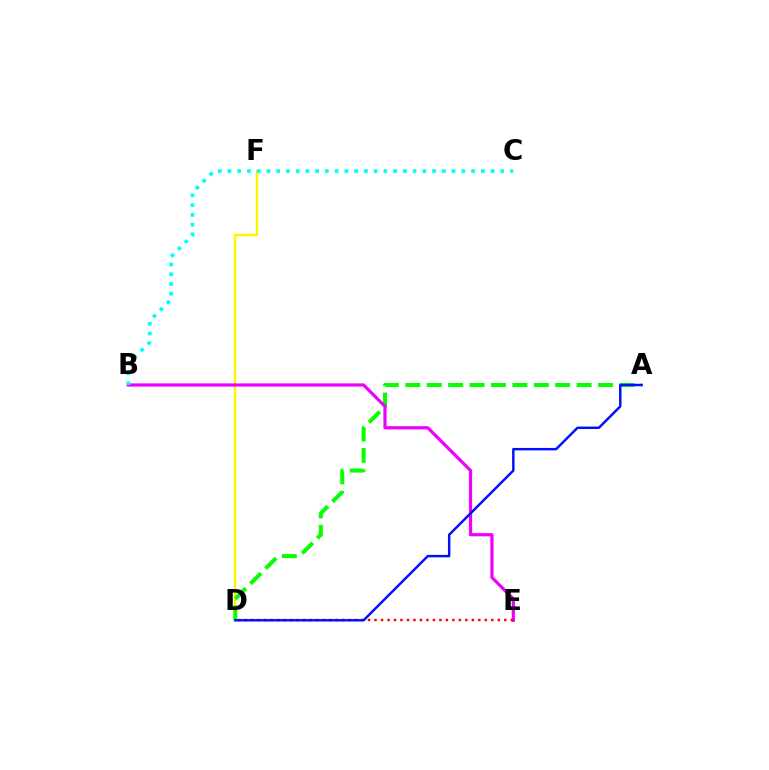{('D', 'F'): [{'color': '#fcf500', 'line_style': 'solid', 'thickness': 1.74}], ('A', 'D'): [{'color': '#08ff00', 'line_style': 'dashed', 'thickness': 2.91}, {'color': '#0010ff', 'line_style': 'solid', 'thickness': 1.77}], ('B', 'E'): [{'color': '#ee00ff', 'line_style': 'solid', 'thickness': 2.3}], ('B', 'C'): [{'color': '#00fff6', 'line_style': 'dotted', 'thickness': 2.65}], ('D', 'E'): [{'color': '#ff0000', 'line_style': 'dotted', 'thickness': 1.76}]}